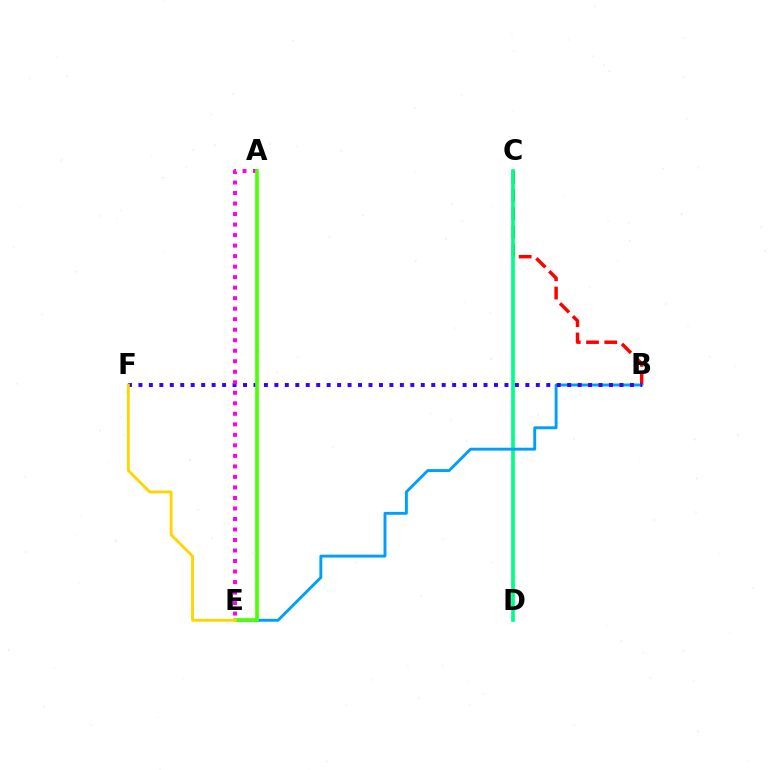{('B', 'C'): [{'color': '#ff0000', 'line_style': 'dashed', 'thickness': 2.48}], ('C', 'D'): [{'color': '#00ff86', 'line_style': 'solid', 'thickness': 2.64}], ('B', 'E'): [{'color': '#009eff', 'line_style': 'solid', 'thickness': 2.09}], ('B', 'F'): [{'color': '#3700ff', 'line_style': 'dotted', 'thickness': 2.84}], ('A', 'E'): [{'color': '#ff00ed', 'line_style': 'dotted', 'thickness': 2.86}, {'color': '#4fff00', 'line_style': 'solid', 'thickness': 2.63}], ('E', 'F'): [{'color': '#ffd500', 'line_style': 'solid', 'thickness': 2.04}]}